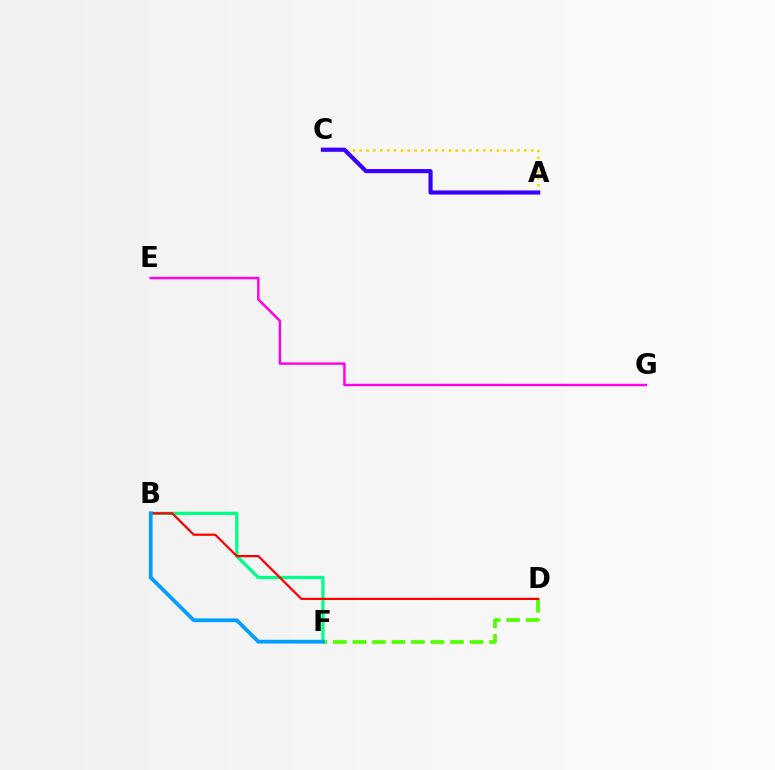{('A', 'C'): [{'color': '#ffd500', 'line_style': 'dotted', 'thickness': 1.86}, {'color': '#3700ff', 'line_style': 'solid', 'thickness': 2.98}], ('D', 'F'): [{'color': '#4fff00', 'line_style': 'dashed', 'thickness': 2.65}], ('B', 'F'): [{'color': '#00ff86', 'line_style': 'solid', 'thickness': 2.34}, {'color': '#009eff', 'line_style': 'solid', 'thickness': 2.71}], ('E', 'G'): [{'color': '#ff00ed', 'line_style': 'solid', 'thickness': 1.76}], ('B', 'D'): [{'color': '#ff0000', 'line_style': 'solid', 'thickness': 1.6}]}